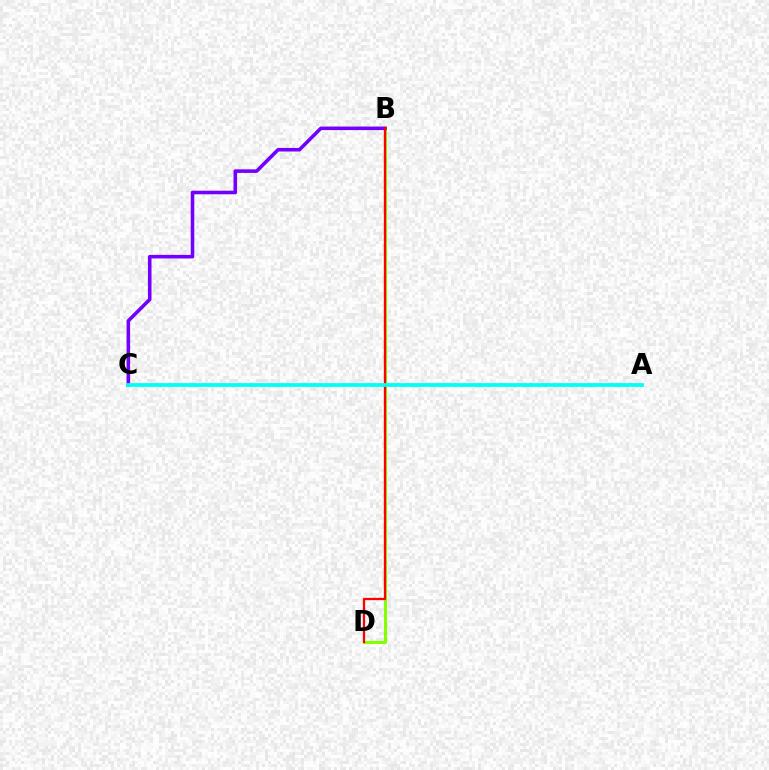{('B', 'D'): [{'color': '#84ff00', 'line_style': 'solid', 'thickness': 2.21}, {'color': '#ff0000', 'line_style': 'solid', 'thickness': 1.65}], ('B', 'C'): [{'color': '#7200ff', 'line_style': 'solid', 'thickness': 2.57}], ('A', 'C'): [{'color': '#00fff6', 'line_style': 'solid', 'thickness': 2.7}]}